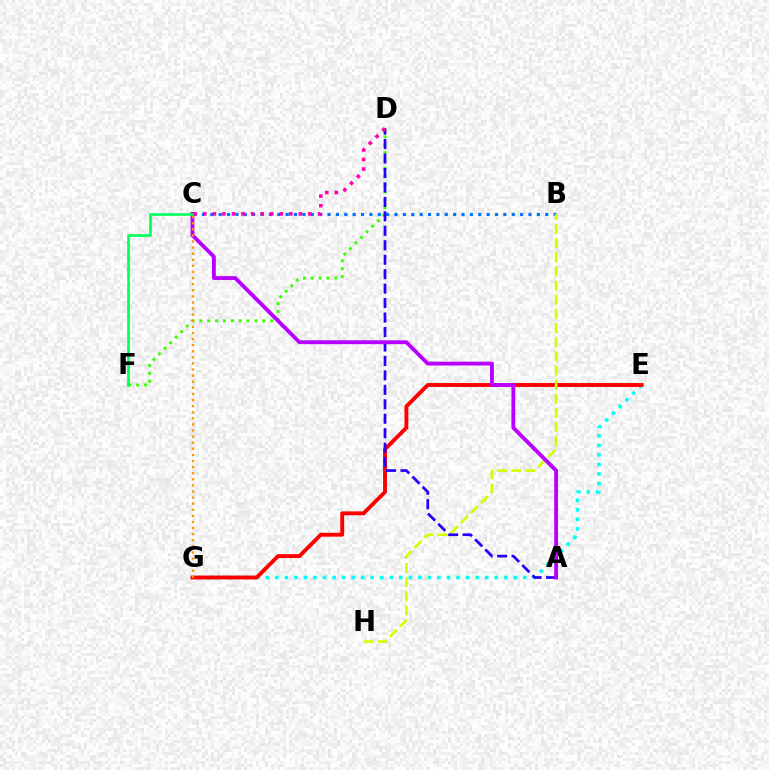{('B', 'C'): [{'color': '#0074ff', 'line_style': 'dotted', 'thickness': 2.27}], ('D', 'F'): [{'color': '#3dff00', 'line_style': 'dotted', 'thickness': 2.14}], ('E', 'G'): [{'color': '#00fff6', 'line_style': 'dotted', 'thickness': 2.59}, {'color': '#ff0000', 'line_style': 'solid', 'thickness': 2.8}], ('B', 'H'): [{'color': '#d1ff00', 'line_style': 'dashed', 'thickness': 1.92}], ('A', 'D'): [{'color': '#2500ff', 'line_style': 'dashed', 'thickness': 1.96}], ('A', 'C'): [{'color': '#b900ff', 'line_style': 'solid', 'thickness': 2.77}], ('C', 'F'): [{'color': '#00ff5c', 'line_style': 'solid', 'thickness': 1.92}], ('C', 'G'): [{'color': '#ff9400', 'line_style': 'dotted', 'thickness': 1.66}], ('C', 'D'): [{'color': '#ff00ac', 'line_style': 'dotted', 'thickness': 2.6}]}